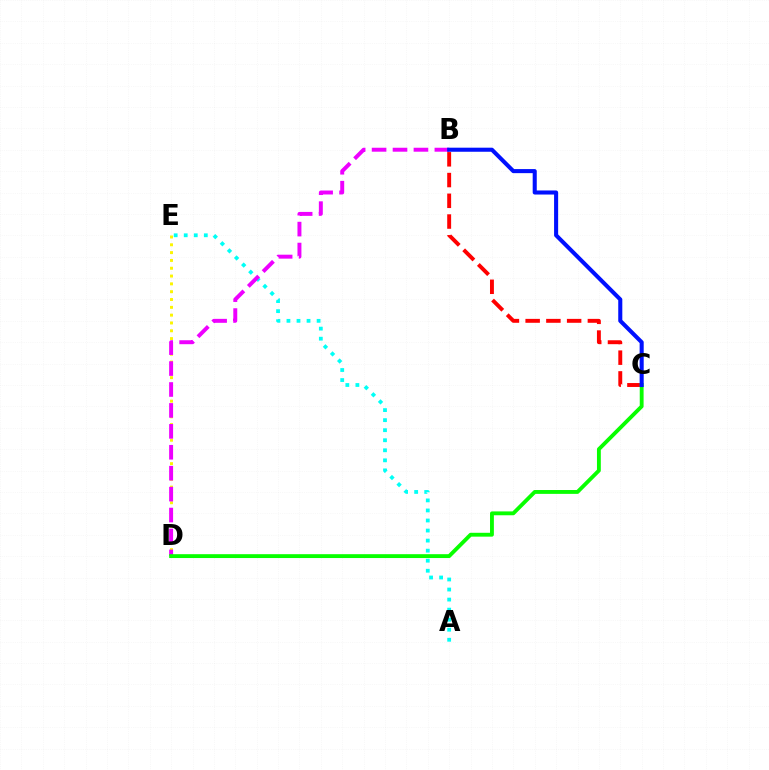{('A', 'E'): [{'color': '#00fff6', 'line_style': 'dotted', 'thickness': 2.73}], ('B', 'C'): [{'color': '#ff0000', 'line_style': 'dashed', 'thickness': 2.82}, {'color': '#0010ff', 'line_style': 'solid', 'thickness': 2.93}], ('D', 'E'): [{'color': '#fcf500', 'line_style': 'dotted', 'thickness': 2.12}], ('B', 'D'): [{'color': '#ee00ff', 'line_style': 'dashed', 'thickness': 2.84}], ('C', 'D'): [{'color': '#08ff00', 'line_style': 'solid', 'thickness': 2.78}]}